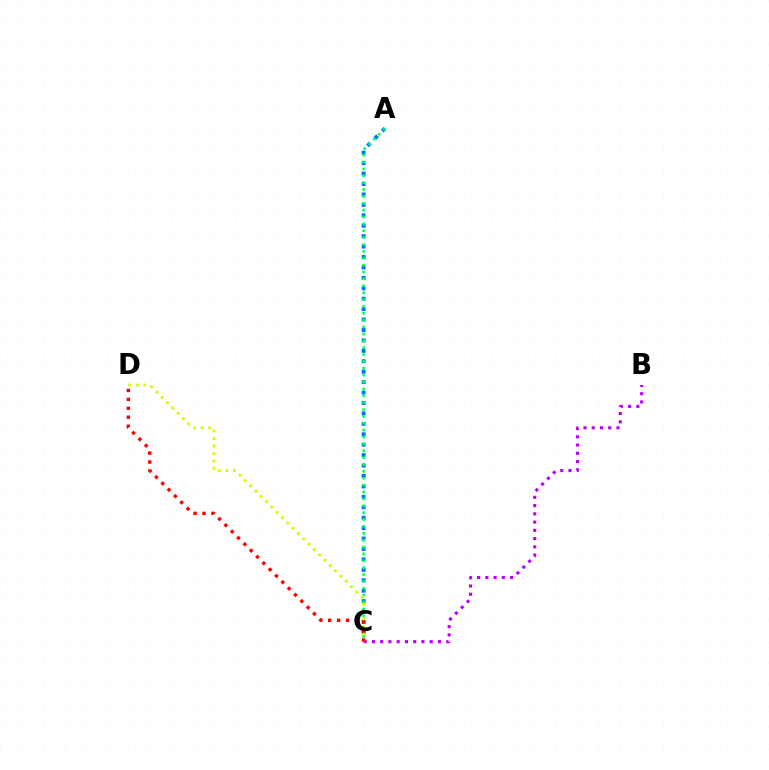{('A', 'C'): [{'color': '#0074ff', 'line_style': 'dotted', 'thickness': 2.83}, {'color': '#00ff5c', 'line_style': 'dotted', 'thickness': 1.87}], ('B', 'C'): [{'color': '#b900ff', 'line_style': 'dotted', 'thickness': 2.24}], ('C', 'D'): [{'color': '#d1ff00', 'line_style': 'dotted', 'thickness': 2.04}, {'color': '#ff0000', 'line_style': 'dotted', 'thickness': 2.43}]}